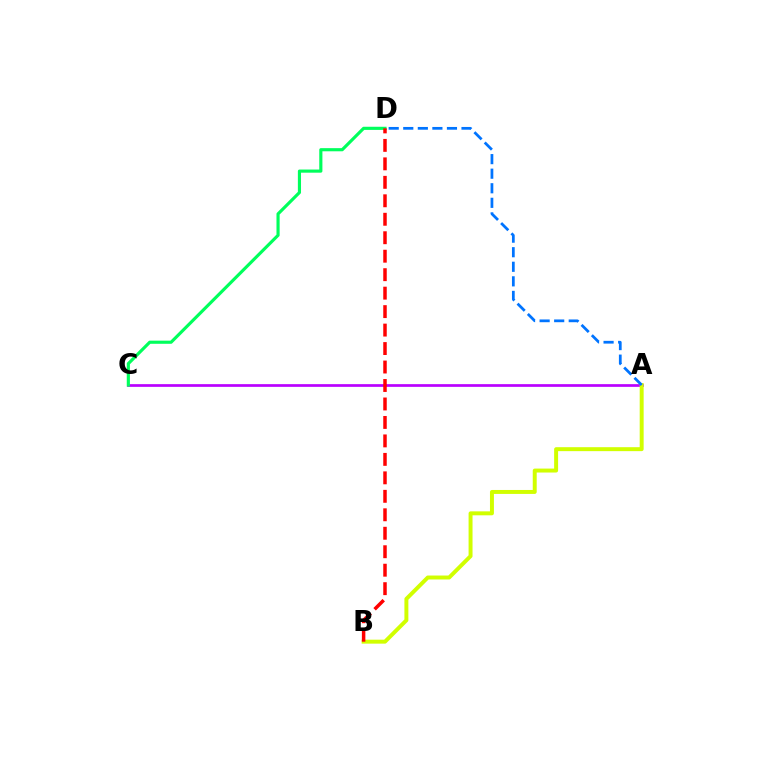{('A', 'C'): [{'color': '#b900ff', 'line_style': 'solid', 'thickness': 1.95}], ('A', 'B'): [{'color': '#d1ff00', 'line_style': 'solid', 'thickness': 2.85}], ('C', 'D'): [{'color': '#00ff5c', 'line_style': 'solid', 'thickness': 2.26}], ('B', 'D'): [{'color': '#ff0000', 'line_style': 'dashed', 'thickness': 2.51}], ('A', 'D'): [{'color': '#0074ff', 'line_style': 'dashed', 'thickness': 1.98}]}